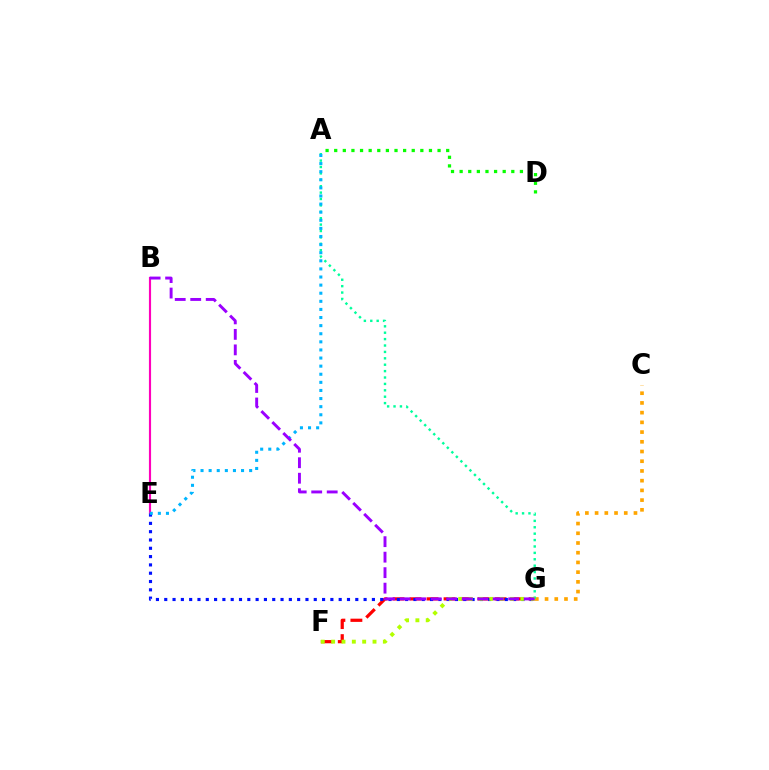{('C', 'G'): [{'color': '#ffa500', 'line_style': 'dotted', 'thickness': 2.64}], ('F', 'G'): [{'color': '#ff0000', 'line_style': 'dashed', 'thickness': 2.31}, {'color': '#b3ff00', 'line_style': 'dotted', 'thickness': 2.81}], ('A', 'G'): [{'color': '#00ff9d', 'line_style': 'dotted', 'thickness': 1.74}], ('B', 'E'): [{'color': '#ff00bd', 'line_style': 'solid', 'thickness': 1.55}], ('E', 'G'): [{'color': '#0010ff', 'line_style': 'dotted', 'thickness': 2.26}], ('A', 'E'): [{'color': '#00b5ff', 'line_style': 'dotted', 'thickness': 2.2}], ('B', 'G'): [{'color': '#9b00ff', 'line_style': 'dashed', 'thickness': 2.1}], ('A', 'D'): [{'color': '#08ff00', 'line_style': 'dotted', 'thickness': 2.34}]}